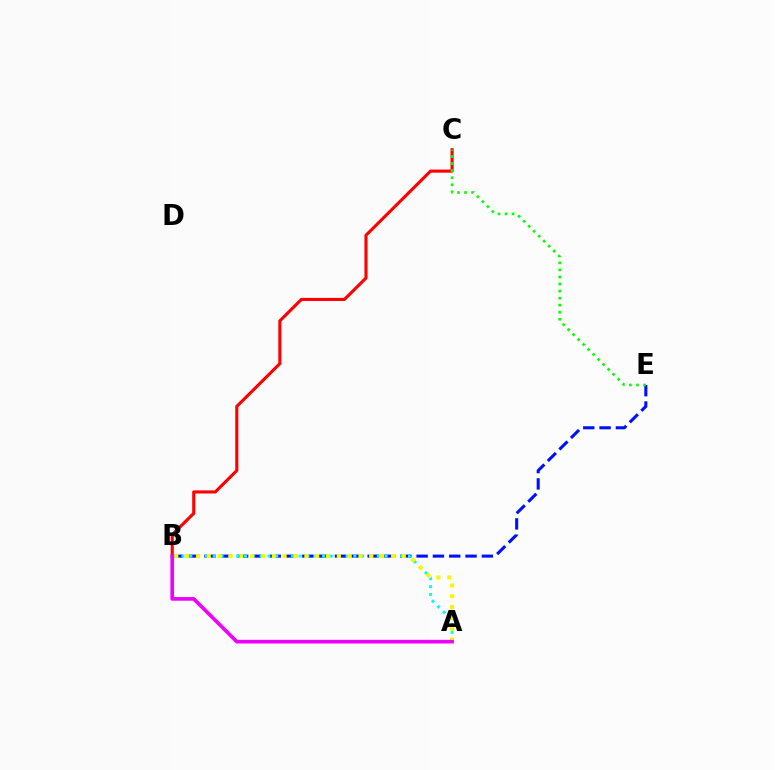{('B', 'E'): [{'color': '#0010ff', 'line_style': 'dashed', 'thickness': 2.22}], ('A', 'B'): [{'color': '#00fff6', 'line_style': 'dotted', 'thickness': 2.12}, {'color': '#fcf500', 'line_style': 'dotted', 'thickness': 2.94}, {'color': '#ee00ff', 'line_style': 'solid', 'thickness': 2.63}], ('B', 'C'): [{'color': '#ff0000', 'line_style': 'solid', 'thickness': 2.24}], ('C', 'E'): [{'color': '#08ff00', 'line_style': 'dotted', 'thickness': 1.92}]}